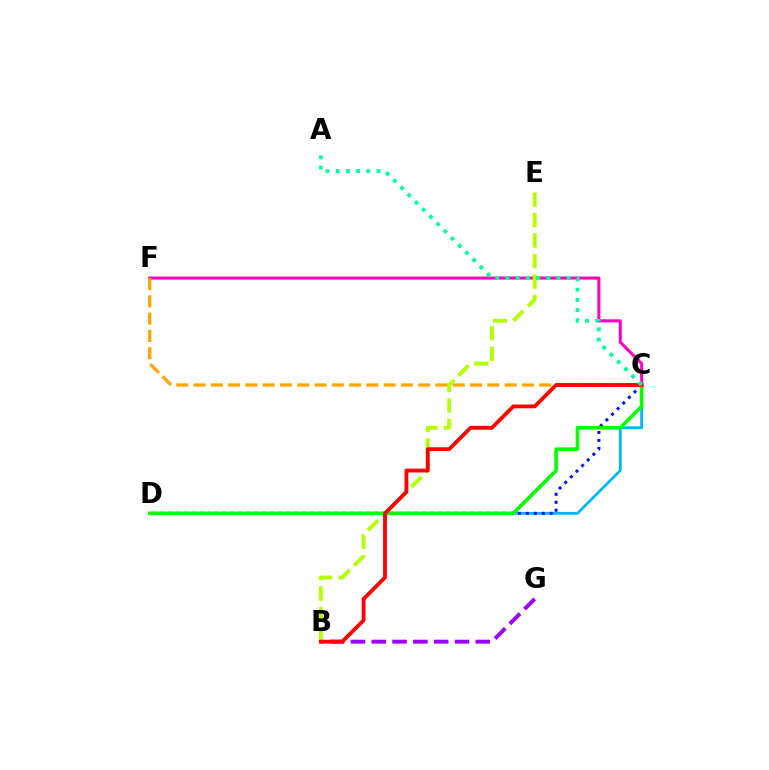{('C', 'D'): [{'color': '#00b5ff', 'line_style': 'solid', 'thickness': 1.99}, {'color': '#0010ff', 'line_style': 'dotted', 'thickness': 2.16}, {'color': '#08ff00', 'line_style': 'solid', 'thickness': 2.61}], ('C', 'F'): [{'color': '#ff00bd', 'line_style': 'solid', 'thickness': 2.2}, {'color': '#ffa500', 'line_style': 'dashed', 'thickness': 2.35}], ('B', 'G'): [{'color': '#9b00ff', 'line_style': 'dashed', 'thickness': 2.83}], ('B', 'E'): [{'color': '#b3ff00', 'line_style': 'dashed', 'thickness': 2.78}], ('B', 'C'): [{'color': '#ff0000', 'line_style': 'solid', 'thickness': 2.75}], ('A', 'C'): [{'color': '#00ff9d', 'line_style': 'dotted', 'thickness': 2.77}]}